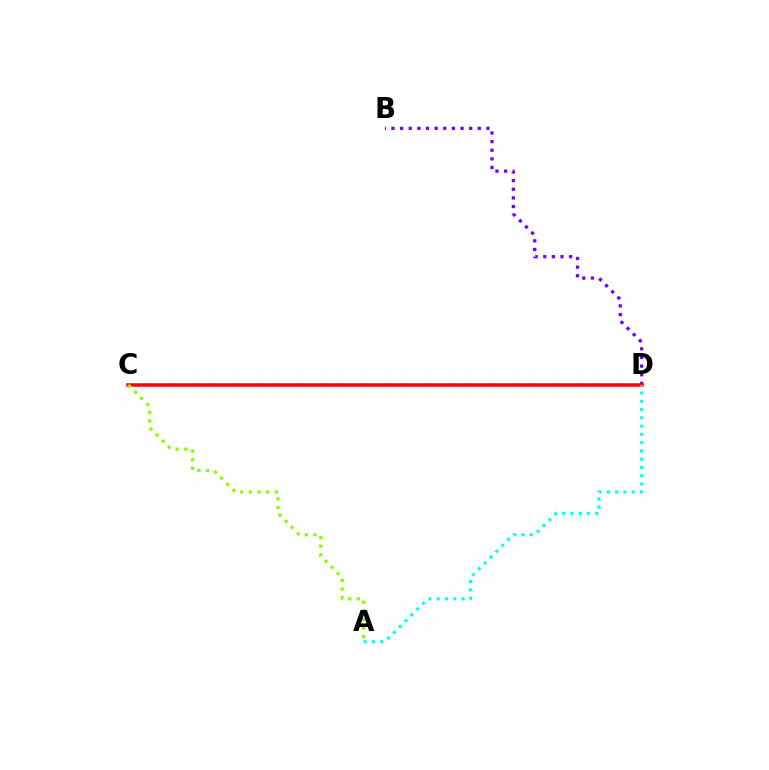{('B', 'D'): [{'color': '#7200ff', 'line_style': 'dotted', 'thickness': 2.35}], ('C', 'D'): [{'color': '#ff0000', 'line_style': 'solid', 'thickness': 2.53}], ('A', 'C'): [{'color': '#84ff00', 'line_style': 'dotted', 'thickness': 2.34}], ('A', 'D'): [{'color': '#00fff6', 'line_style': 'dotted', 'thickness': 2.24}]}